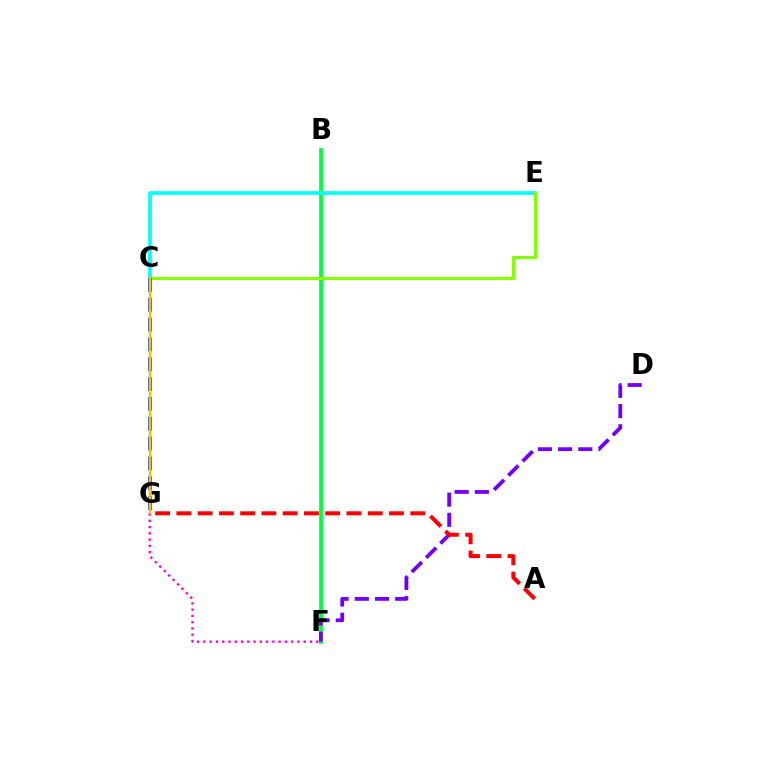{('B', 'F'): [{'color': '#00ff39', 'line_style': 'solid', 'thickness': 2.7}], ('F', 'G'): [{'color': '#ff00cf', 'line_style': 'dotted', 'thickness': 1.7}], ('C', 'E'): [{'color': '#00fff6', 'line_style': 'solid', 'thickness': 2.66}, {'color': '#84ff00', 'line_style': 'solid', 'thickness': 2.25}], ('D', 'F'): [{'color': '#7200ff', 'line_style': 'dashed', 'thickness': 2.74}], ('A', 'G'): [{'color': '#ff0000', 'line_style': 'dashed', 'thickness': 2.89}], ('C', 'G'): [{'color': '#004bff', 'line_style': 'dashed', 'thickness': 2.69}, {'color': '#ffbd00', 'line_style': 'solid', 'thickness': 1.75}]}